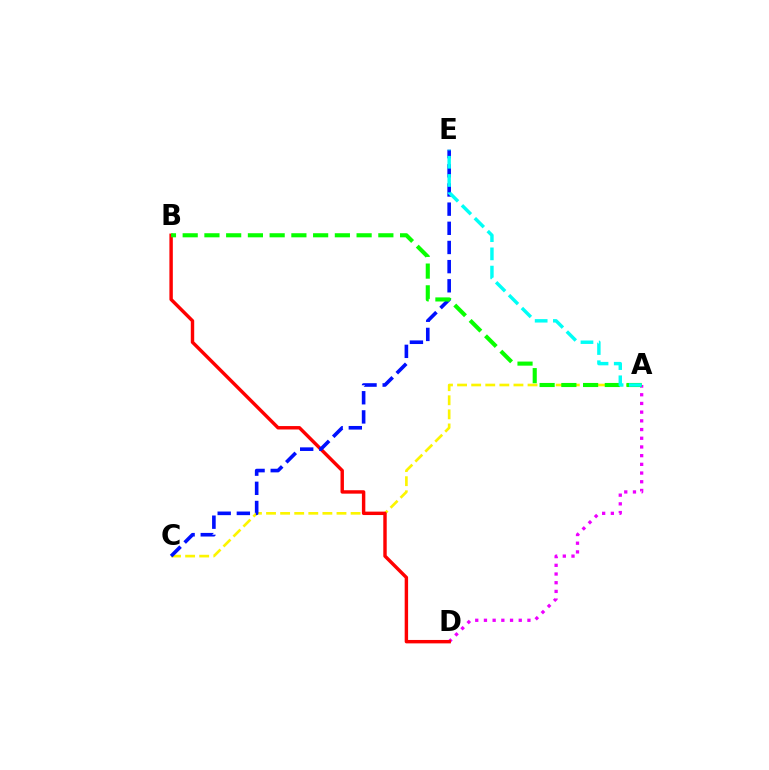{('A', 'C'): [{'color': '#fcf500', 'line_style': 'dashed', 'thickness': 1.91}], ('A', 'D'): [{'color': '#ee00ff', 'line_style': 'dotted', 'thickness': 2.36}], ('B', 'D'): [{'color': '#ff0000', 'line_style': 'solid', 'thickness': 2.46}], ('C', 'E'): [{'color': '#0010ff', 'line_style': 'dashed', 'thickness': 2.6}], ('A', 'B'): [{'color': '#08ff00', 'line_style': 'dashed', 'thickness': 2.95}], ('A', 'E'): [{'color': '#00fff6', 'line_style': 'dashed', 'thickness': 2.48}]}